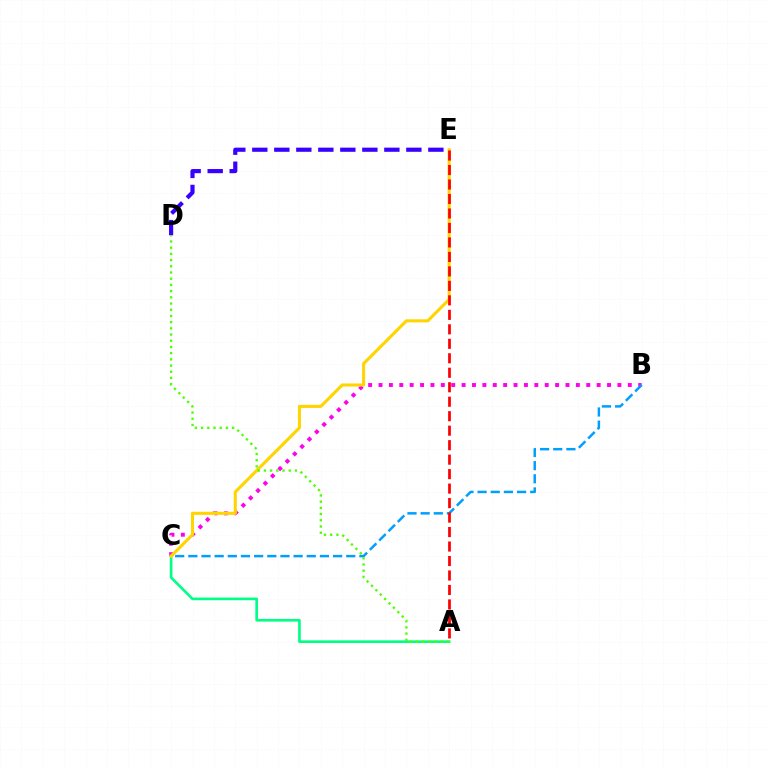{('B', 'C'): [{'color': '#ff00ed', 'line_style': 'dotted', 'thickness': 2.82}, {'color': '#009eff', 'line_style': 'dashed', 'thickness': 1.79}], ('A', 'C'): [{'color': '#00ff86', 'line_style': 'solid', 'thickness': 1.91}], ('C', 'E'): [{'color': '#ffd500', 'line_style': 'solid', 'thickness': 2.22}], ('A', 'E'): [{'color': '#ff0000', 'line_style': 'dashed', 'thickness': 1.97}], ('D', 'E'): [{'color': '#3700ff', 'line_style': 'dashed', 'thickness': 2.99}], ('A', 'D'): [{'color': '#4fff00', 'line_style': 'dotted', 'thickness': 1.69}]}